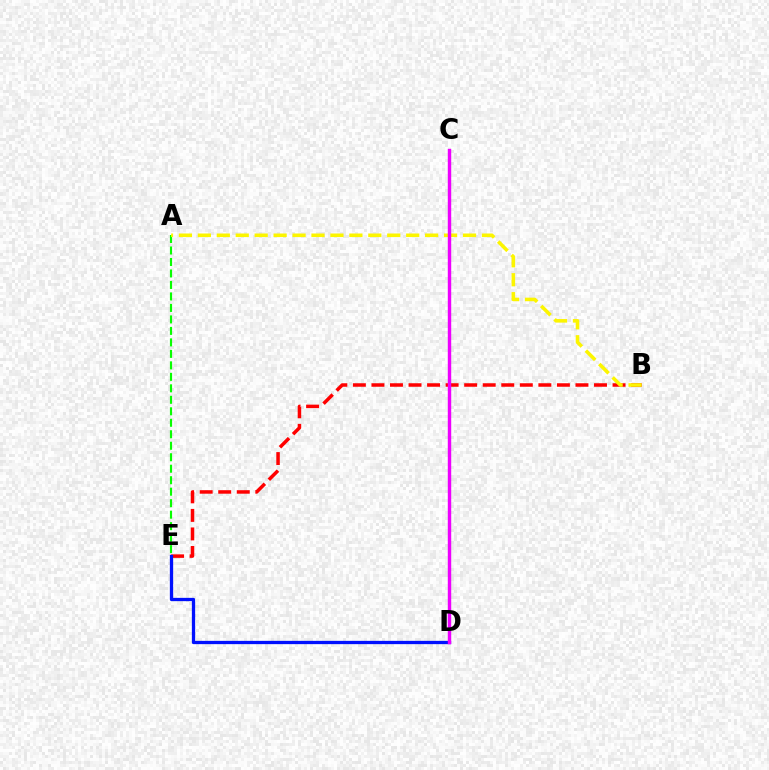{('B', 'E'): [{'color': '#ff0000', 'line_style': 'dashed', 'thickness': 2.52}], ('A', 'E'): [{'color': '#08ff00', 'line_style': 'dashed', 'thickness': 1.56}], ('A', 'B'): [{'color': '#fcf500', 'line_style': 'dashed', 'thickness': 2.57}], ('C', 'D'): [{'color': '#00fff6', 'line_style': 'dashed', 'thickness': 2.16}, {'color': '#ee00ff', 'line_style': 'solid', 'thickness': 2.46}], ('D', 'E'): [{'color': '#0010ff', 'line_style': 'solid', 'thickness': 2.36}]}